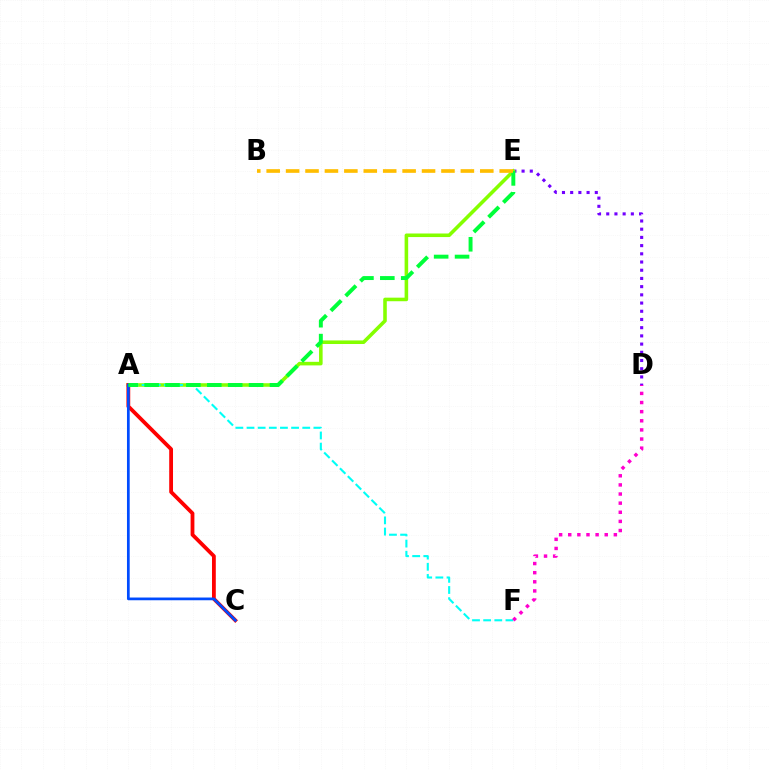{('D', 'E'): [{'color': '#7200ff', 'line_style': 'dotted', 'thickness': 2.23}], ('A', 'E'): [{'color': '#84ff00', 'line_style': 'solid', 'thickness': 2.57}, {'color': '#00ff39', 'line_style': 'dashed', 'thickness': 2.84}], ('A', 'C'): [{'color': '#ff0000', 'line_style': 'solid', 'thickness': 2.73}, {'color': '#004bff', 'line_style': 'solid', 'thickness': 1.96}], ('A', 'F'): [{'color': '#00fff6', 'line_style': 'dashed', 'thickness': 1.51}], ('D', 'F'): [{'color': '#ff00cf', 'line_style': 'dotted', 'thickness': 2.48}], ('B', 'E'): [{'color': '#ffbd00', 'line_style': 'dashed', 'thickness': 2.64}]}